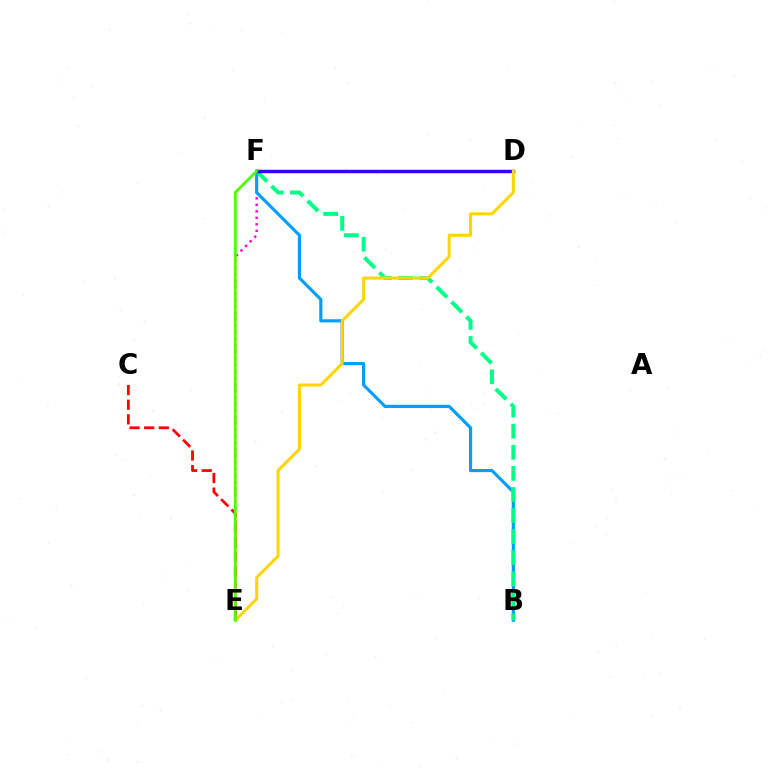{('E', 'F'): [{'color': '#ff00ed', 'line_style': 'dotted', 'thickness': 1.77}, {'color': '#4fff00', 'line_style': 'solid', 'thickness': 2.03}], ('B', 'F'): [{'color': '#009eff', 'line_style': 'solid', 'thickness': 2.28}, {'color': '#00ff86', 'line_style': 'dashed', 'thickness': 2.86}], ('D', 'F'): [{'color': '#3700ff', 'line_style': 'solid', 'thickness': 2.49}], ('C', 'E'): [{'color': '#ff0000', 'line_style': 'dashed', 'thickness': 1.99}], ('D', 'E'): [{'color': '#ffd500', 'line_style': 'solid', 'thickness': 2.17}]}